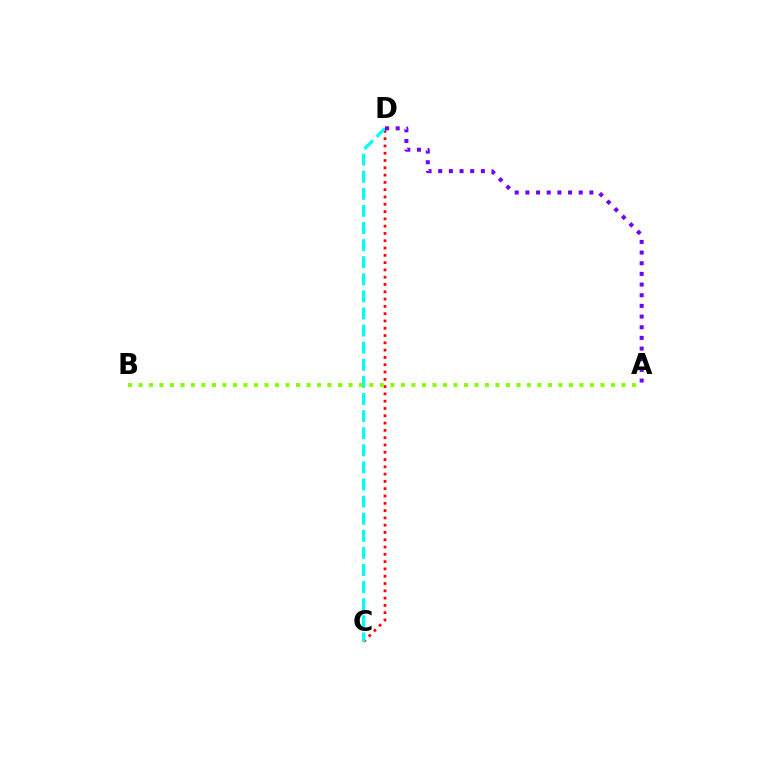{('C', 'D'): [{'color': '#ff0000', 'line_style': 'dotted', 'thickness': 1.98}, {'color': '#00fff6', 'line_style': 'dashed', 'thickness': 2.32}], ('A', 'D'): [{'color': '#7200ff', 'line_style': 'dotted', 'thickness': 2.9}], ('A', 'B'): [{'color': '#84ff00', 'line_style': 'dotted', 'thickness': 2.85}]}